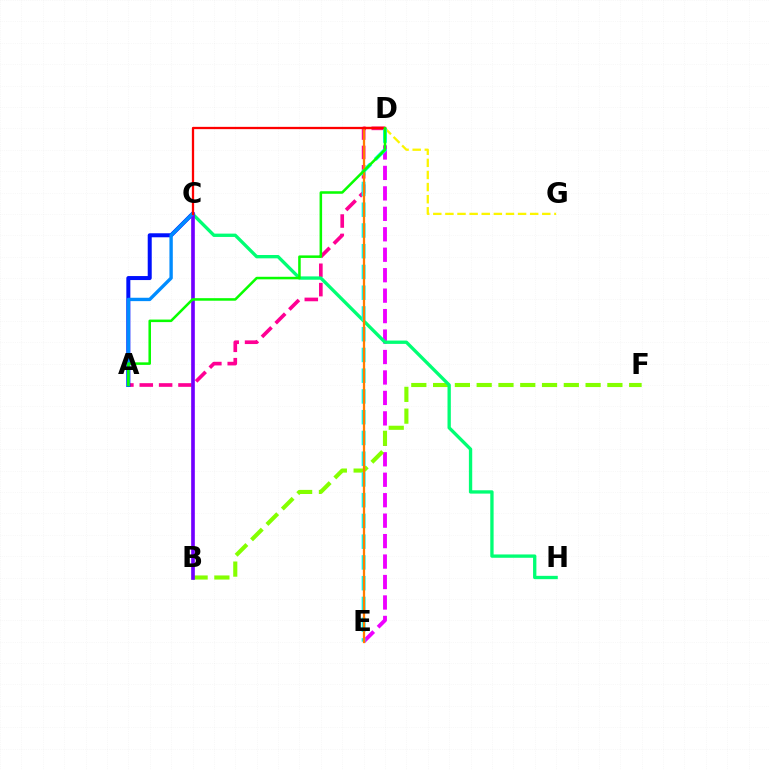{('A', 'D'): [{'color': '#ff0094', 'line_style': 'dashed', 'thickness': 2.63}, {'color': '#08ff00', 'line_style': 'solid', 'thickness': 1.83}], ('A', 'C'): [{'color': '#0010ff', 'line_style': 'solid', 'thickness': 2.89}, {'color': '#008cff', 'line_style': 'solid', 'thickness': 2.43}], ('D', 'G'): [{'color': '#fcf500', 'line_style': 'dashed', 'thickness': 1.65}], ('D', 'E'): [{'color': '#ee00ff', 'line_style': 'dashed', 'thickness': 2.78}, {'color': '#00fff6', 'line_style': 'dashed', 'thickness': 2.82}, {'color': '#ff7c00', 'line_style': 'solid', 'thickness': 1.64}], ('B', 'F'): [{'color': '#84ff00', 'line_style': 'dashed', 'thickness': 2.96}], ('C', 'H'): [{'color': '#00ff74', 'line_style': 'solid', 'thickness': 2.4}], ('B', 'C'): [{'color': '#7200ff', 'line_style': 'solid', 'thickness': 2.63}], ('C', 'D'): [{'color': '#ff0000', 'line_style': 'solid', 'thickness': 1.64}]}